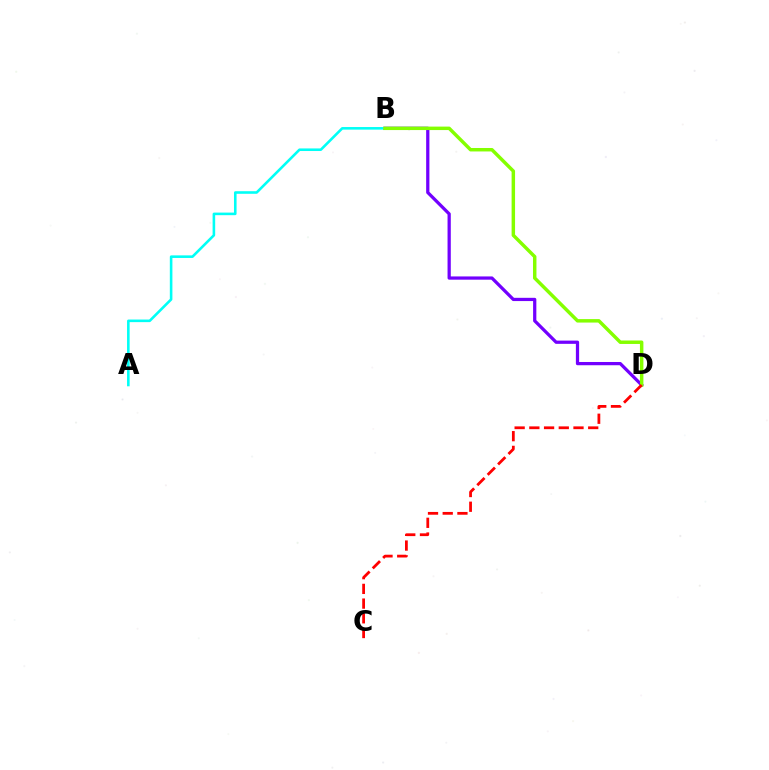{('B', 'D'): [{'color': '#7200ff', 'line_style': 'solid', 'thickness': 2.34}, {'color': '#84ff00', 'line_style': 'solid', 'thickness': 2.49}], ('A', 'B'): [{'color': '#00fff6', 'line_style': 'solid', 'thickness': 1.86}], ('C', 'D'): [{'color': '#ff0000', 'line_style': 'dashed', 'thickness': 2.0}]}